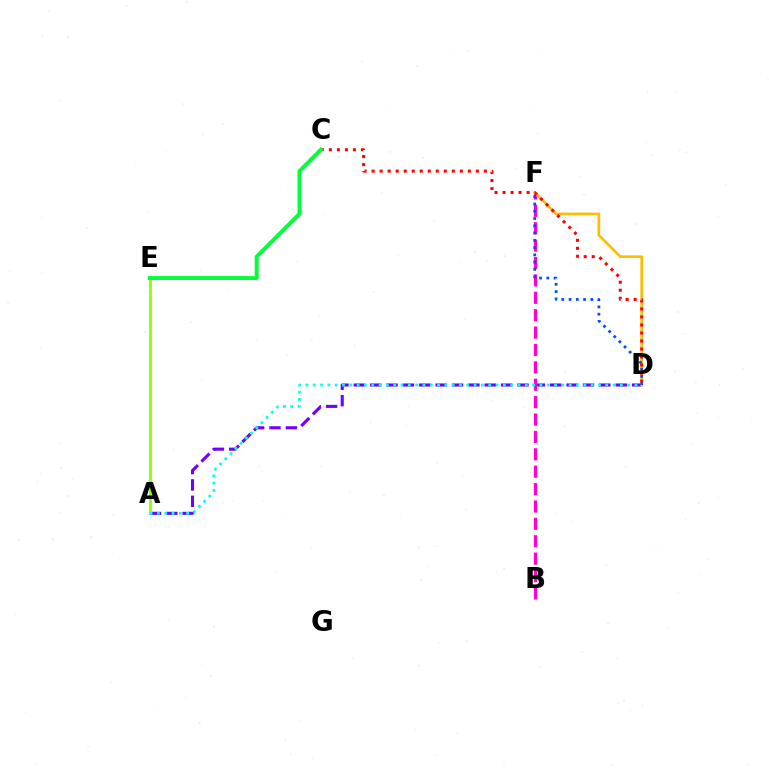{('A', 'D'): [{'color': '#7200ff', 'line_style': 'dashed', 'thickness': 2.22}, {'color': '#00fff6', 'line_style': 'dotted', 'thickness': 1.99}], ('A', 'E'): [{'color': '#84ff00', 'line_style': 'solid', 'thickness': 1.89}], ('B', 'F'): [{'color': '#ff00cf', 'line_style': 'dashed', 'thickness': 2.36}], ('D', 'F'): [{'color': '#ffbd00', 'line_style': 'solid', 'thickness': 1.91}, {'color': '#004bff', 'line_style': 'dotted', 'thickness': 1.97}], ('C', 'D'): [{'color': '#ff0000', 'line_style': 'dotted', 'thickness': 2.18}], ('C', 'E'): [{'color': '#00ff39', 'line_style': 'solid', 'thickness': 2.81}]}